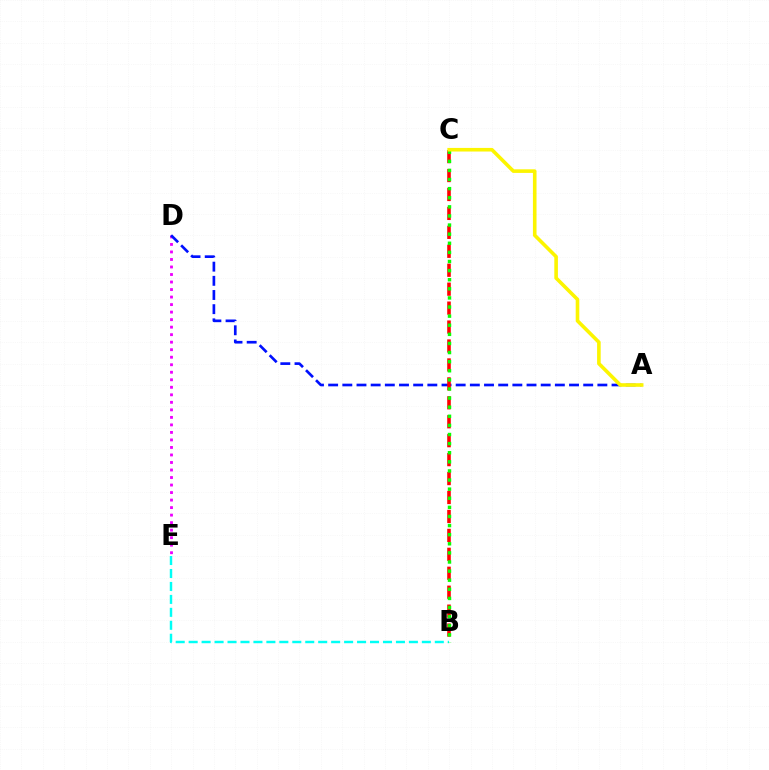{('D', 'E'): [{'color': '#ee00ff', 'line_style': 'dotted', 'thickness': 2.04}], ('B', 'E'): [{'color': '#00fff6', 'line_style': 'dashed', 'thickness': 1.76}], ('A', 'D'): [{'color': '#0010ff', 'line_style': 'dashed', 'thickness': 1.92}], ('B', 'C'): [{'color': '#ff0000', 'line_style': 'dashed', 'thickness': 2.57}, {'color': '#08ff00', 'line_style': 'dotted', 'thickness': 2.47}], ('A', 'C'): [{'color': '#fcf500', 'line_style': 'solid', 'thickness': 2.59}]}